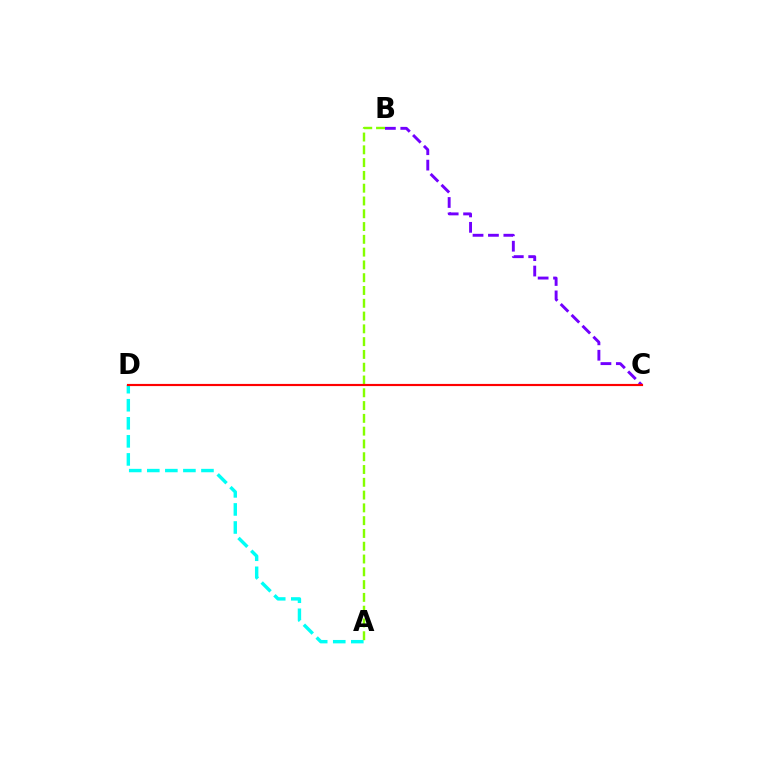{('A', 'D'): [{'color': '#00fff6', 'line_style': 'dashed', 'thickness': 2.45}], ('B', 'C'): [{'color': '#7200ff', 'line_style': 'dashed', 'thickness': 2.09}], ('A', 'B'): [{'color': '#84ff00', 'line_style': 'dashed', 'thickness': 1.74}], ('C', 'D'): [{'color': '#ff0000', 'line_style': 'solid', 'thickness': 1.56}]}